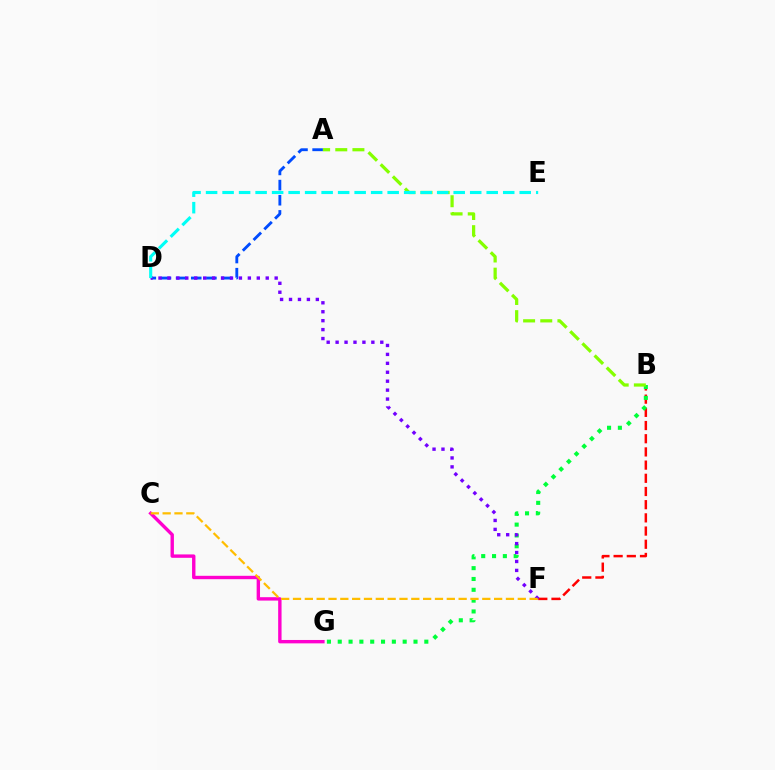{('A', 'D'): [{'color': '#004bff', 'line_style': 'dashed', 'thickness': 2.06}], ('B', 'F'): [{'color': '#ff0000', 'line_style': 'dashed', 'thickness': 1.79}], ('B', 'G'): [{'color': '#00ff39', 'line_style': 'dotted', 'thickness': 2.94}], ('D', 'F'): [{'color': '#7200ff', 'line_style': 'dotted', 'thickness': 2.43}], ('C', 'G'): [{'color': '#ff00cf', 'line_style': 'solid', 'thickness': 2.44}], ('A', 'B'): [{'color': '#84ff00', 'line_style': 'dashed', 'thickness': 2.33}], ('C', 'F'): [{'color': '#ffbd00', 'line_style': 'dashed', 'thickness': 1.61}], ('D', 'E'): [{'color': '#00fff6', 'line_style': 'dashed', 'thickness': 2.24}]}